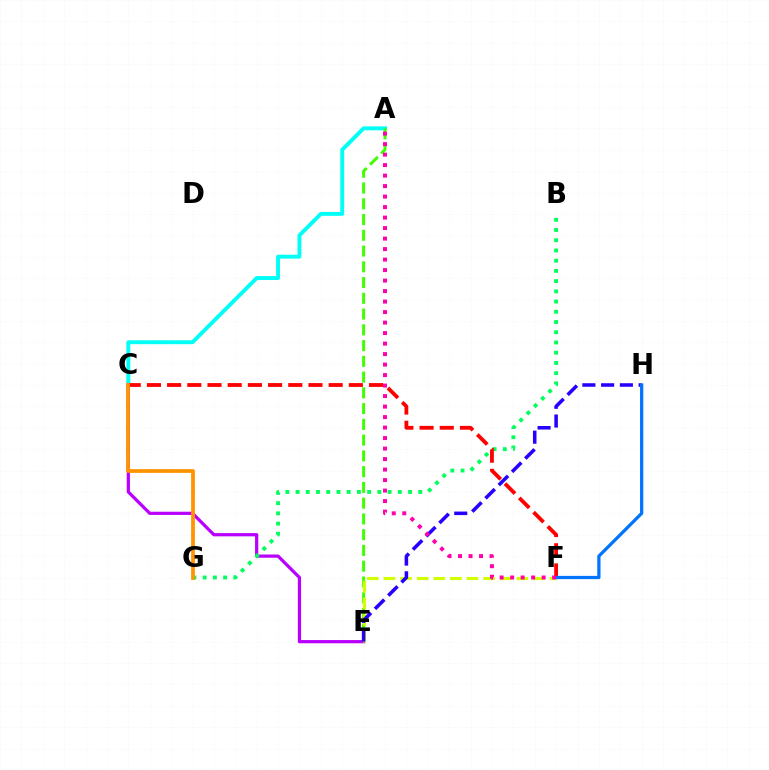{('A', 'C'): [{'color': '#00fff6', 'line_style': 'solid', 'thickness': 2.82}], ('C', 'E'): [{'color': '#b900ff', 'line_style': 'solid', 'thickness': 2.32}], ('A', 'E'): [{'color': '#3dff00', 'line_style': 'dashed', 'thickness': 2.14}], ('E', 'F'): [{'color': '#d1ff00', 'line_style': 'dashed', 'thickness': 2.26}], ('B', 'G'): [{'color': '#00ff5c', 'line_style': 'dotted', 'thickness': 2.78}], ('E', 'H'): [{'color': '#2500ff', 'line_style': 'dashed', 'thickness': 2.55}], ('C', 'F'): [{'color': '#ff0000', 'line_style': 'dashed', 'thickness': 2.74}], ('F', 'H'): [{'color': '#0074ff', 'line_style': 'solid', 'thickness': 2.34}], ('A', 'F'): [{'color': '#ff00ac', 'line_style': 'dotted', 'thickness': 2.85}], ('C', 'G'): [{'color': '#ff9400', 'line_style': 'solid', 'thickness': 2.7}]}